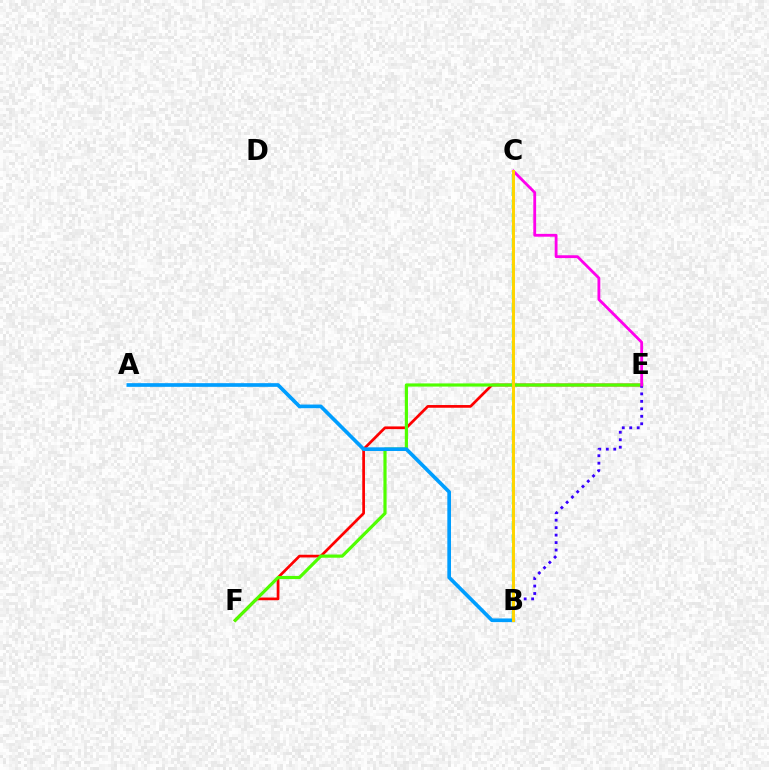{('E', 'F'): [{'color': '#ff0000', 'line_style': 'solid', 'thickness': 1.96}, {'color': '#4fff00', 'line_style': 'solid', 'thickness': 2.29}], ('B', 'E'): [{'color': '#3700ff', 'line_style': 'dotted', 'thickness': 2.03}], ('B', 'C'): [{'color': '#00ff86', 'line_style': 'dashed', 'thickness': 1.75}, {'color': '#ffd500', 'line_style': 'solid', 'thickness': 2.14}], ('A', 'B'): [{'color': '#009eff', 'line_style': 'solid', 'thickness': 2.65}], ('C', 'E'): [{'color': '#ff00ed', 'line_style': 'solid', 'thickness': 2.03}]}